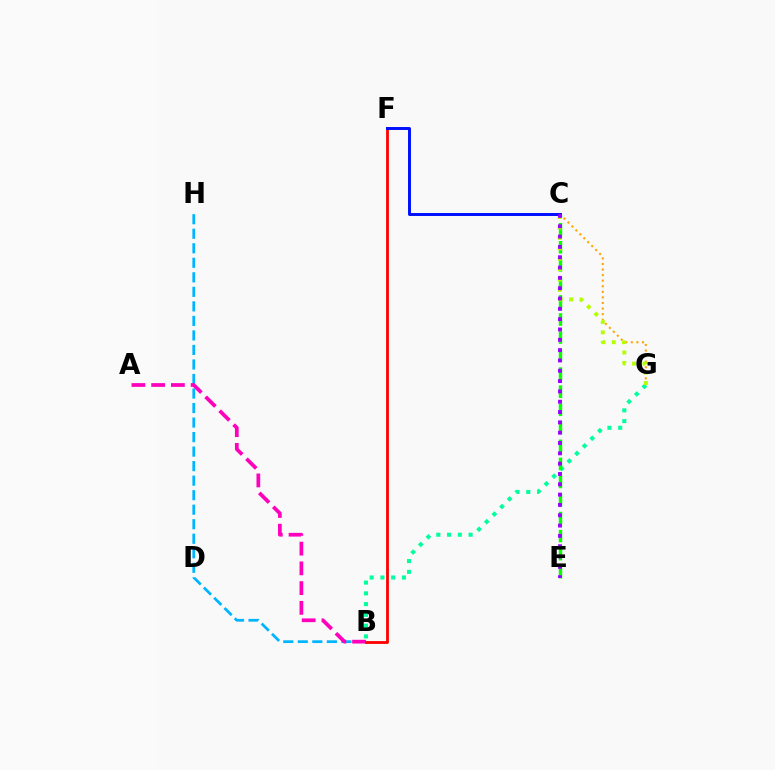{('B', 'H'): [{'color': '#00b5ff', 'line_style': 'dashed', 'thickness': 1.97}], ('B', 'G'): [{'color': '#00ff9d', 'line_style': 'dotted', 'thickness': 2.92}], ('A', 'B'): [{'color': '#ff00bd', 'line_style': 'dashed', 'thickness': 2.68}], ('C', 'E'): [{'color': '#08ff00', 'line_style': 'dashed', 'thickness': 2.45}, {'color': '#9b00ff', 'line_style': 'dotted', 'thickness': 2.8}], ('B', 'F'): [{'color': '#ff0000', 'line_style': 'solid', 'thickness': 2.02}], ('C', 'G'): [{'color': '#ffa500', 'line_style': 'dotted', 'thickness': 1.51}, {'color': '#b3ff00', 'line_style': 'dotted', 'thickness': 2.83}], ('C', 'F'): [{'color': '#0010ff', 'line_style': 'solid', 'thickness': 2.12}]}